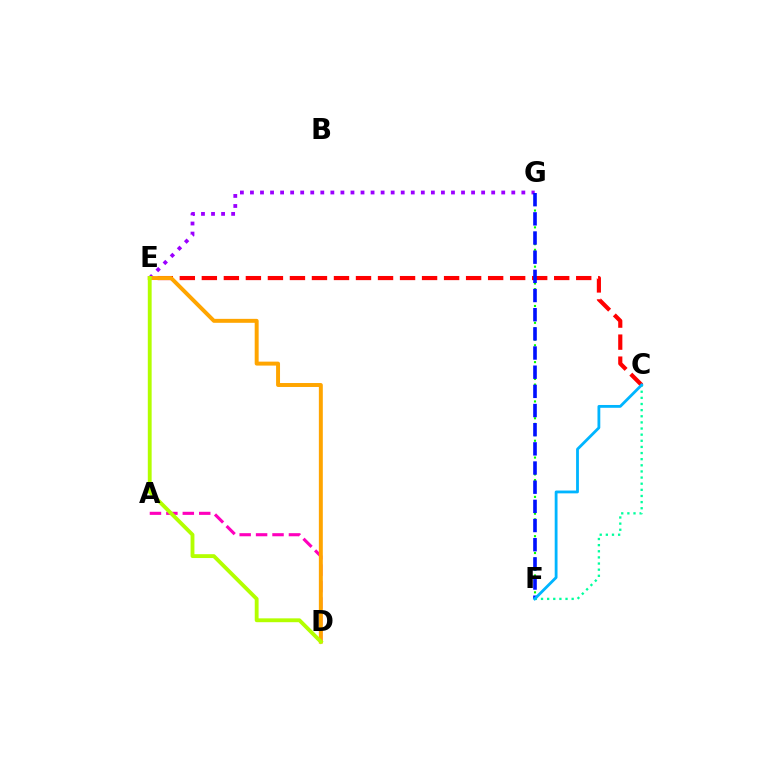{('C', 'E'): [{'color': '#ff0000', 'line_style': 'dashed', 'thickness': 2.99}], ('F', 'G'): [{'color': '#08ff00', 'line_style': 'dotted', 'thickness': 1.53}, {'color': '#0010ff', 'line_style': 'dashed', 'thickness': 2.6}], ('E', 'G'): [{'color': '#9b00ff', 'line_style': 'dotted', 'thickness': 2.73}], ('A', 'D'): [{'color': '#ff00bd', 'line_style': 'dashed', 'thickness': 2.23}], ('C', 'F'): [{'color': '#00ff9d', 'line_style': 'dotted', 'thickness': 1.67}, {'color': '#00b5ff', 'line_style': 'solid', 'thickness': 2.02}], ('D', 'E'): [{'color': '#ffa500', 'line_style': 'solid', 'thickness': 2.85}, {'color': '#b3ff00', 'line_style': 'solid', 'thickness': 2.77}]}